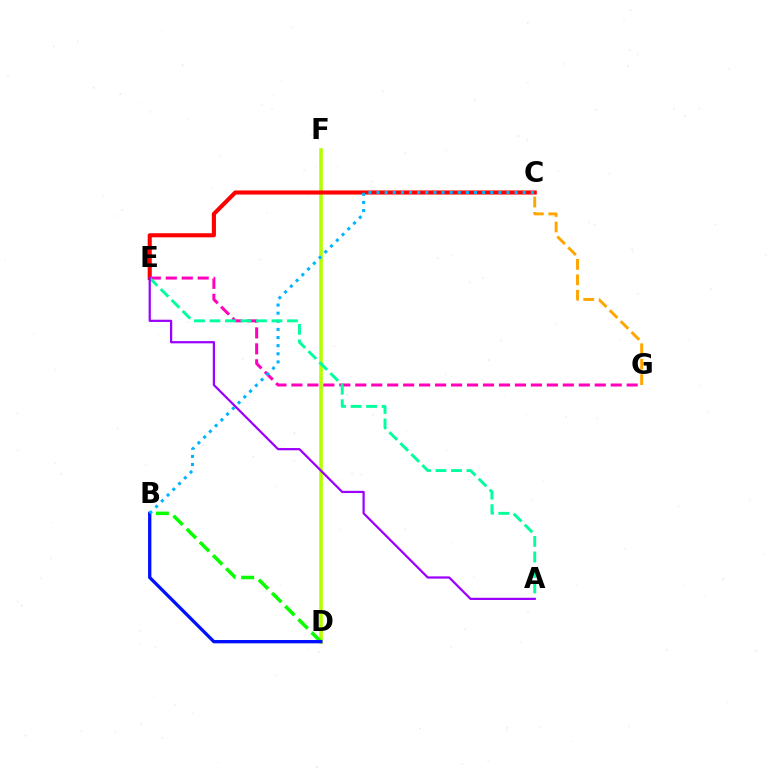{('D', 'F'): [{'color': '#b3ff00', 'line_style': 'solid', 'thickness': 2.59}], ('B', 'D'): [{'color': '#08ff00', 'line_style': 'dashed', 'thickness': 2.53}, {'color': '#0010ff', 'line_style': 'solid', 'thickness': 2.39}], ('C', 'E'): [{'color': '#ff0000', 'line_style': 'solid', 'thickness': 2.95}], ('E', 'G'): [{'color': '#ff00bd', 'line_style': 'dashed', 'thickness': 2.17}], ('B', 'C'): [{'color': '#00b5ff', 'line_style': 'dotted', 'thickness': 2.21}], ('C', 'G'): [{'color': '#ffa500', 'line_style': 'dashed', 'thickness': 2.1}], ('A', 'E'): [{'color': '#00ff9d', 'line_style': 'dashed', 'thickness': 2.11}, {'color': '#9b00ff', 'line_style': 'solid', 'thickness': 1.61}]}